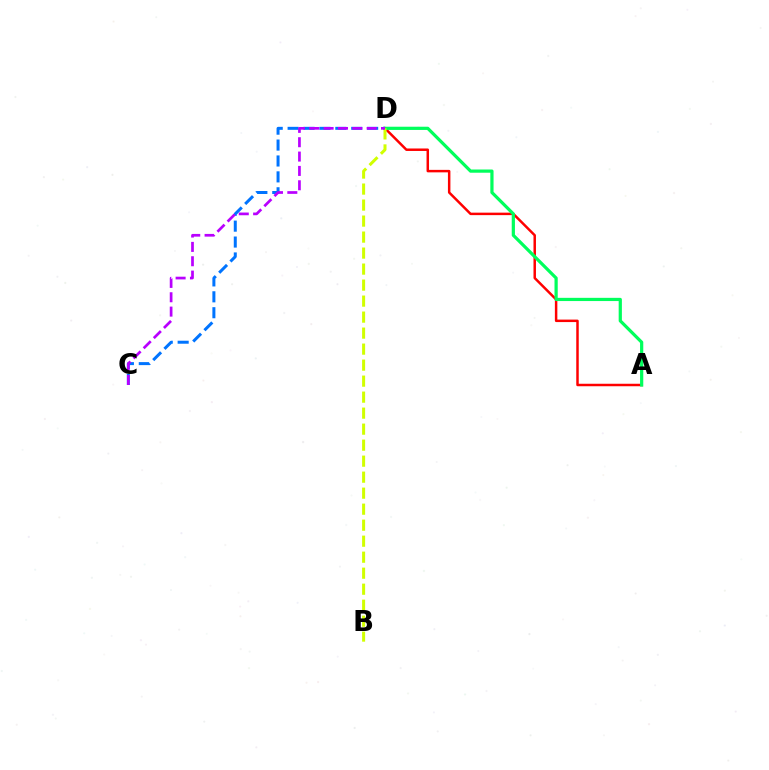{('A', 'D'): [{'color': '#ff0000', 'line_style': 'solid', 'thickness': 1.79}, {'color': '#00ff5c', 'line_style': 'solid', 'thickness': 2.31}], ('C', 'D'): [{'color': '#0074ff', 'line_style': 'dashed', 'thickness': 2.16}, {'color': '#b900ff', 'line_style': 'dashed', 'thickness': 1.95}], ('B', 'D'): [{'color': '#d1ff00', 'line_style': 'dashed', 'thickness': 2.17}]}